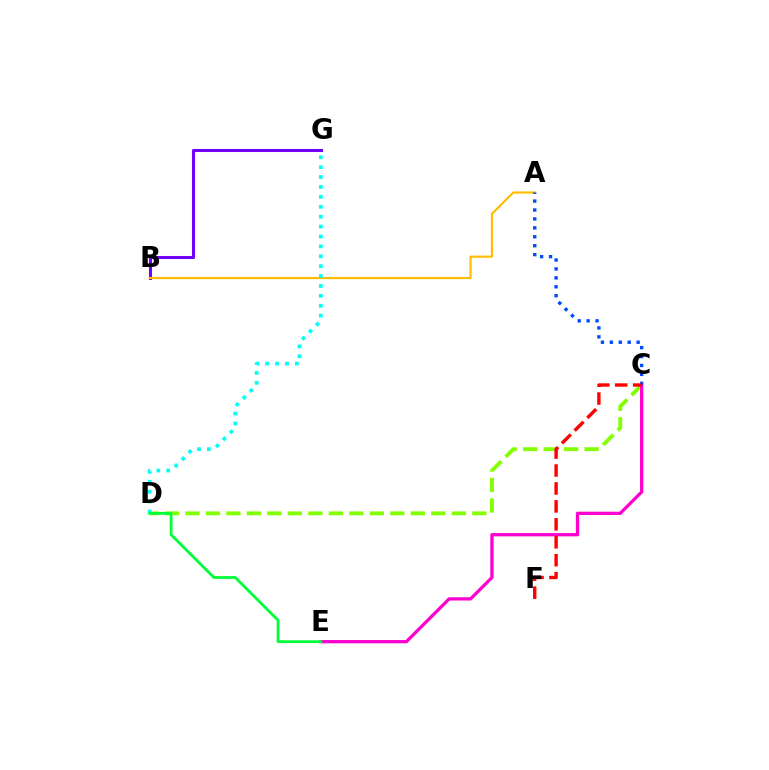{('B', 'G'): [{'color': '#7200ff', 'line_style': 'solid', 'thickness': 2.19}], ('C', 'D'): [{'color': '#84ff00', 'line_style': 'dashed', 'thickness': 2.78}], ('C', 'E'): [{'color': '#ff00cf', 'line_style': 'solid', 'thickness': 2.35}], ('A', 'B'): [{'color': '#ffbd00', 'line_style': 'solid', 'thickness': 1.55}], ('D', 'G'): [{'color': '#00fff6', 'line_style': 'dotted', 'thickness': 2.69}], ('D', 'E'): [{'color': '#00ff39', 'line_style': 'solid', 'thickness': 2.01}], ('A', 'C'): [{'color': '#004bff', 'line_style': 'dotted', 'thickness': 2.42}], ('C', 'F'): [{'color': '#ff0000', 'line_style': 'dashed', 'thickness': 2.44}]}